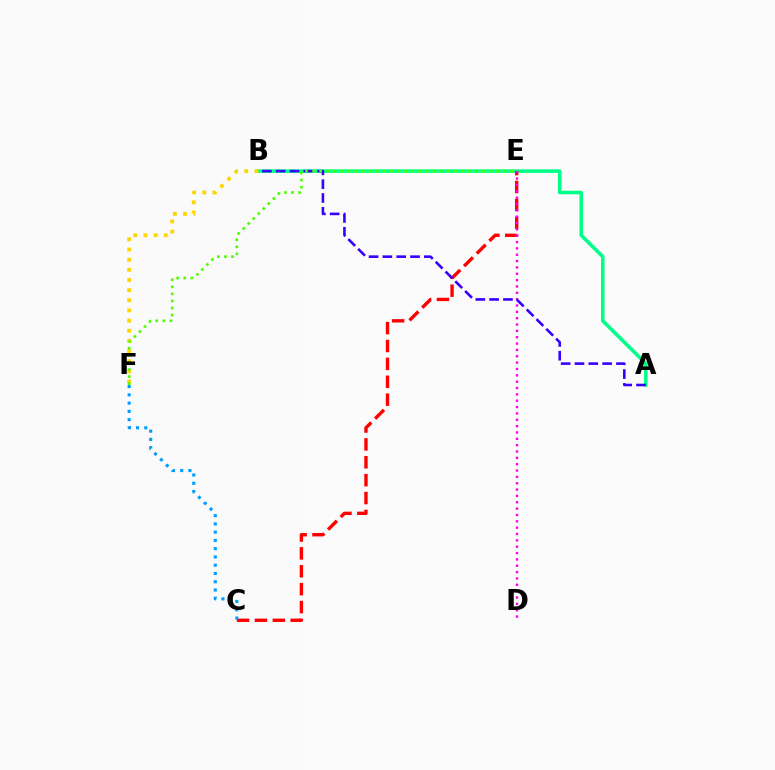{('A', 'B'): [{'color': '#00ff86', 'line_style': 'solid', 'thickness': 2.56}, {'color': '#3700ff', 'line_style': 'dashed', 'thickness': 1.88}], ('C', 'E'): [{'color': '#ff0000', 'line_style': 'dashed', 'thickness': 2.43}], ('B', 'F'): [{'color': '#ffd500', 'line_style': 'dotted', 'thickness': 2.76}], ('D', 'E'): [{'color': '#ff00ed', 'line_style': 'dotted', 'thickness': 1.72}], ('C', 'F'): [{'color': '#009eff', 'line_style': 'dotted', 'thickness': 2.24}], ('E', 'F'): [{'color': '#4fff00', 'line_style': 'dotted', 'thickness': 1.92}]}